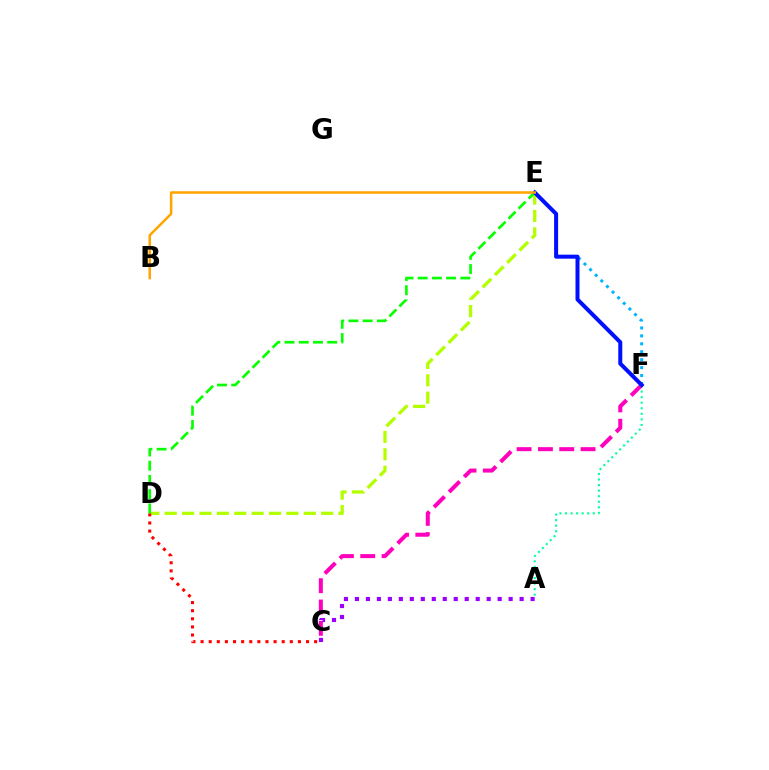{('E', 'F'): [{'color': '#00b5ff', 'line_style': 'dotted', 'thickness': 2.16}, {'color': '#0010ff', 'line_style': 'solid', 'thickness': 2.88}], ('D', 'E'): [{'color': '#b3ff00', 'line_style': 'dashed', 'thickness': 2.36}, {'color': '#08ff00', 'line_style': 'dashed', 'thickness': 1.93}], ('C', 'F'): [{'color': '#ff00bd', 'line_style': 'dashed', 'thickness': 2.9}], ('C', 'D'): [{'color': '#ff0000', 'line_style': 'dotted', 'thickness': 2.2}], ('A', 'F'): [{'color': '#00ff9d', 'line_style': 'dotted', 'thickness': 1.51}], ('B', 'E'): [{'color': '#ffa500', 'line_style': 'solid', 'thickness': 1.81}], ('A', 'C'): [{'color': '#9b00ff', 'line_style': 'dotted', 'thickness': 2.98}]}